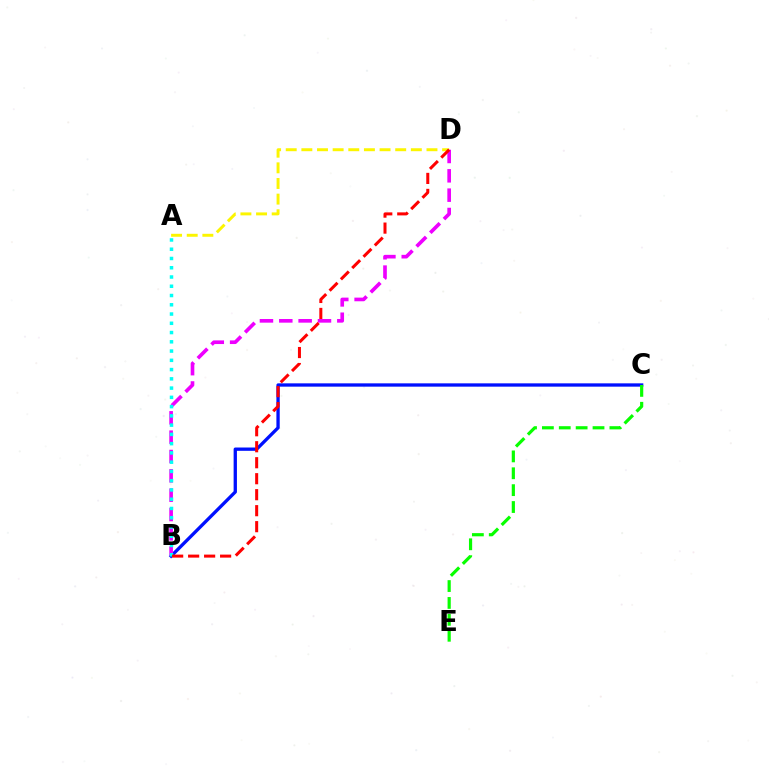{('B', 'C'): [{'color': '#0010ff', 'line_style': 'solid', 'thickness': 2.38}], ('C', 'E'): [{'color': '#08ff00', 'line_style': 'dashed', 'thickness': 2.29}], ('A', 'D'): [{'color': '#fcf500', 'line_style': 'dashed', 'thickness': 2.12}], ('B', 'D'): [{'color': '#ee00ff', 'line_style': 'dashed', 'thickness': 2.63}, {'color': '#ff0000', 'line_style': 'dashed', 'thickness': 2.17}], ('A', 'B'): [{'color': '#00fff6', 'line_style': 'dotted', 'thickness': 2.52}]}